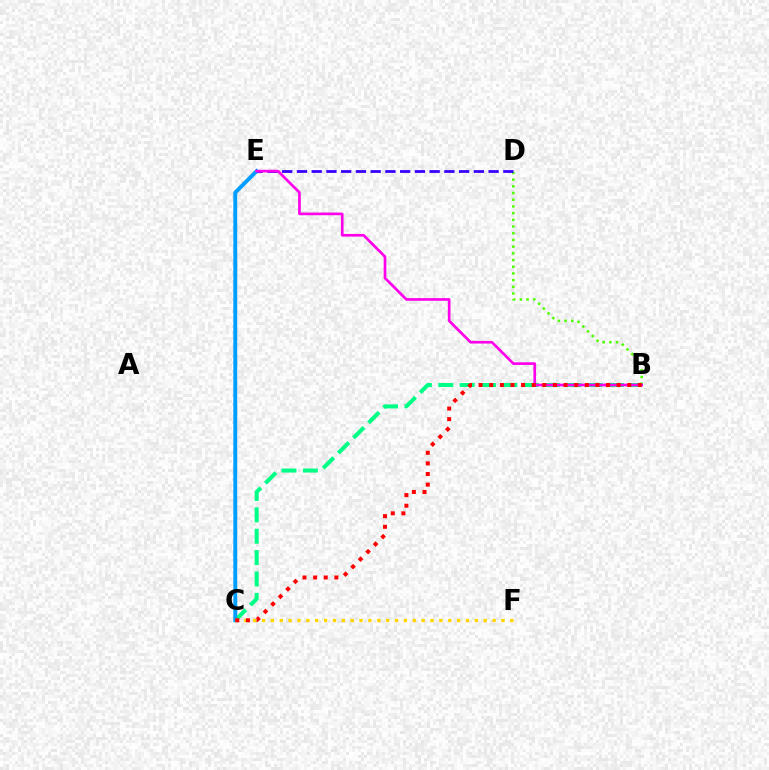{('B', 'C'): [{'color': '#00ff86', 'line_style': 'dashed', 'thickness': 2.9}, {'color': '#ff0000', 'line_style': 'dotted', 'thickness': 2.88}], ('C', 'E'): [{'color': '#009eff', 'line_style': 'solid', 'thickness': 2.82}], ('B', 'D'): [{'color': '#4fff00', 'line_style': 'dotted', 'thickness': 1.82}], ('D', 'E'): [{'color': '#3700ff', 'line_style': 'dashed', 'thickness': 2.0}], ('C', 'F'): [{'color': '#ffd500', 'line_style': 'dotted', 'thickness': 2.41}], ('B', 'E'): [{'color': '#ff00ed', 'line_style': 'solid', 'thickness': 1.93}]}